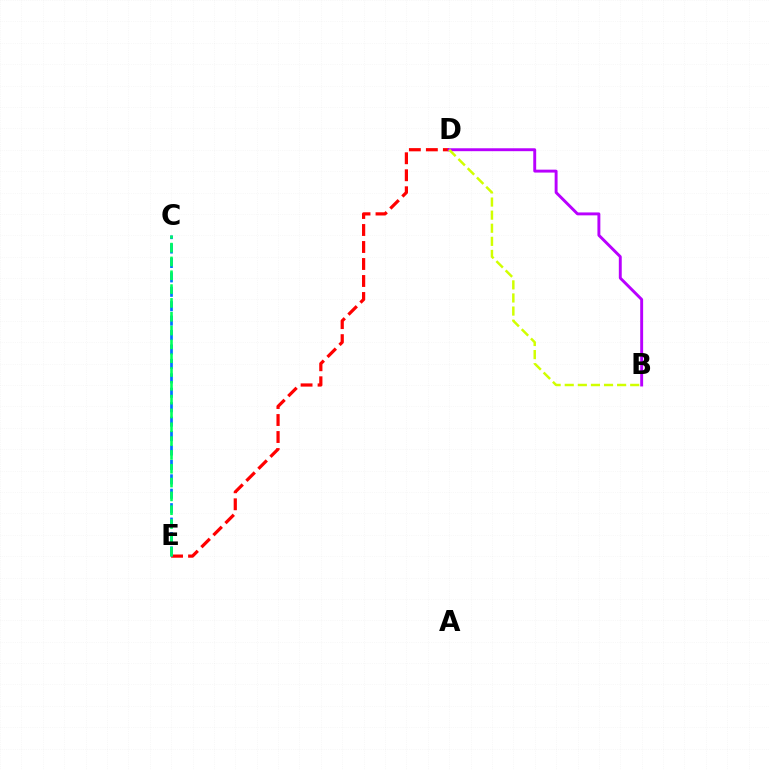{('D', 'E'): [{'color': '#ff0000', 'line_style': 'dashed', 'thickness': 2.31}], ('C', 'E'): [{'color': '#0074ff', 'line_style': 'dashed', 'thickness': 1.96}, {'color': '#00ff5c', 'line_style': 'dashed', 'thickness': 1.88}], ('B', 'D'): [{'color': '#b900ff', 'line_style': 'solid', 'thickness': 2.1}, {'color': '#d1ff00', 'line_style': 'dashed', 'thickness': 1.78}]}